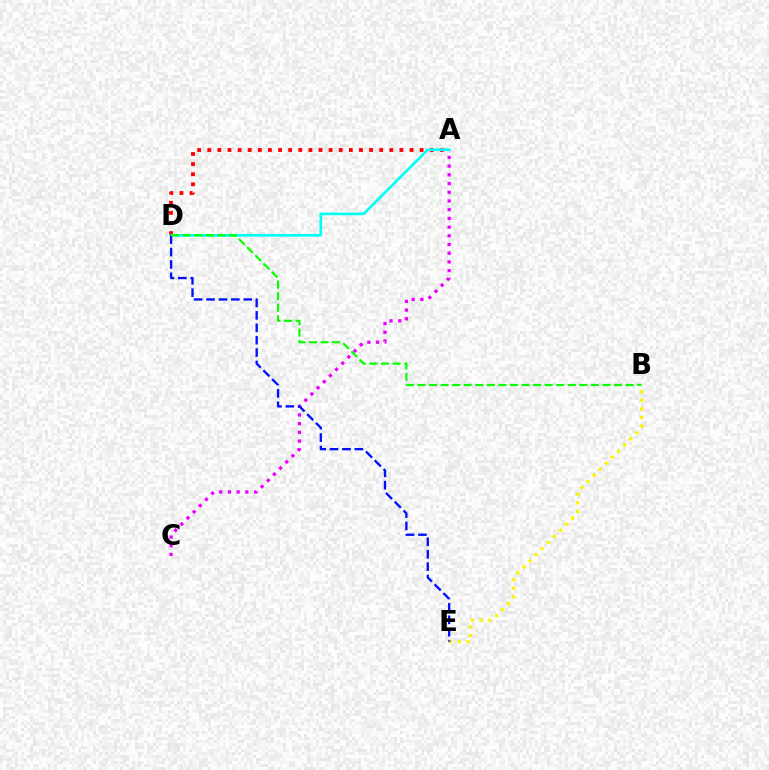{('A', 'D'): [{'color': '#ff0000', 'line_style': 'dotted', 'thickness': 2.75}, {'color': '#00fff6', 'line_style': 'solid', 'thickness': 1.92}], ('A', 'C'): [{'color': '#ee00ff', 'line_style': 'dotted', 'thickness': 2.37}], ('B', 'E'): [{'color': '#fcf500', 'line_style': 'dotted', 'thickness': 2.34}], ('D', 'E'): [{'color': '#0010ff', 'line_style': 'dashed', 'thickness': 1.69}], ('B', 'D'): [{'color': '#08ff00', 'line_style': 'dashed', 'thickness': 1.57}]}